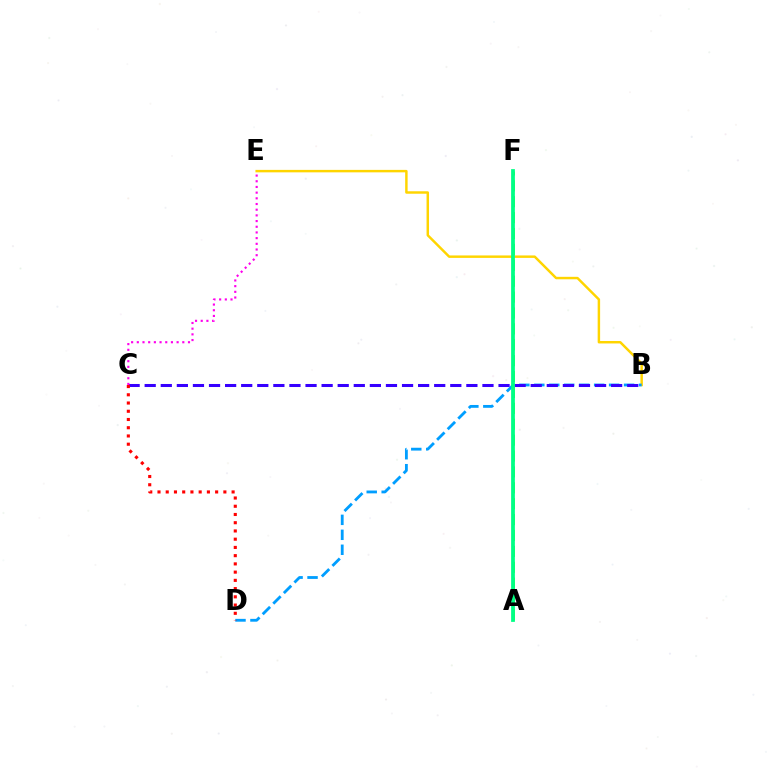{('A', 'F'): [{'color': '#4fff00', 'line_style': 'dashed', 'thickness': 2.16}, {'color': '#00ff86', 'line_style': 'solid', 'thickness': 2.71}], ('B', 'E'): [{'color': '#ffd500', 'line_style': 'solid', 'thickness': 1.77}], ('B', 'D'): [{'color': '#009eff', 'line_style': 'dashed', 'thickness': 2.03}], ('B', 'C'): [{'color': '#3700ff', 'line_style': 'dashed', 'thickness': 2.19}], ('C', 'D'): [{'color': '#ff0000', 'line_style': 'dotted', 'thickness': 2.24}], ('C', 'E'): [{'color': '#ff00ed', 'line_style': 'dotted', 'thickness': 1.55}]}